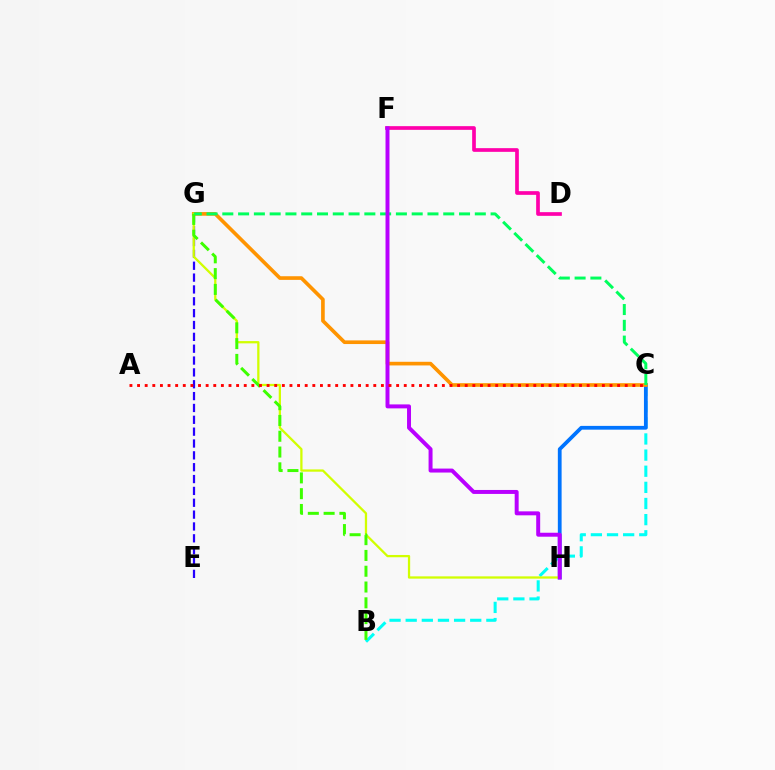{('B', 'C'): [{'color': '#00fff6', 'line_style': 'dashed', 'thickness': 2.19}], ('C', 'H'): [{'color': '#0074ff', 'line_style': 'solid', 'thickness': 2.71}], ('D', 'F'): [{'color': '#ff00ac', 'line_style': 'solid', 'thickness': 2.66}], ('C', 'G'): [{'color': '#ff9400', 'line_style': 'solid', 'thickness': 2.63}, {'color': '#00ff5c', 'line_style': 'dashed', 'thickness': 2.14}], ('E', 'G'): [{'color': '#2500ff', 'line_style': 'dashed', 'thickness': 1.61}], ('G', 'H'): [{'color': '#d1ff00', 'line_style': 'solid', 'thickness': 1.64}], ('B', 'G'): [{'color': '#3dff00', 'line_style': 'dashed', 'thickness': 2.15}], ('F', 'H'): [{'color': '#b900ff', 'line_style': 'solid', 'thickness': 2.85}], ('A', 'C'): [{'color': '#ff0000', 'line_style': 'dotted', 'thickness': 2.07}]}